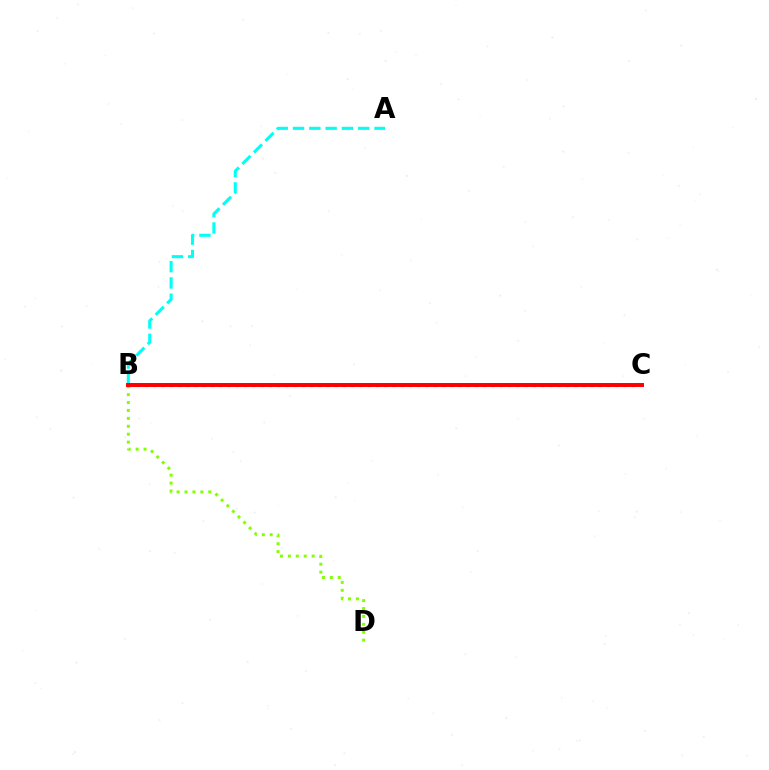{('A', 'B'): [{'color': '#00fff6', 'line_style': 'dashed', 'thickness': 2.21}], ('B', 'C'): [{'color': '#7200ff', 'line_style': 'dotted', 'thickness': 2.24}, {'color': '#ff0000', 'line_style': 'solid', 'thickness': 2.85}], ('B', 'D'): [{'color': '#84ff00', 'line_style': 'dotted', 'thickness': 2.15}]}